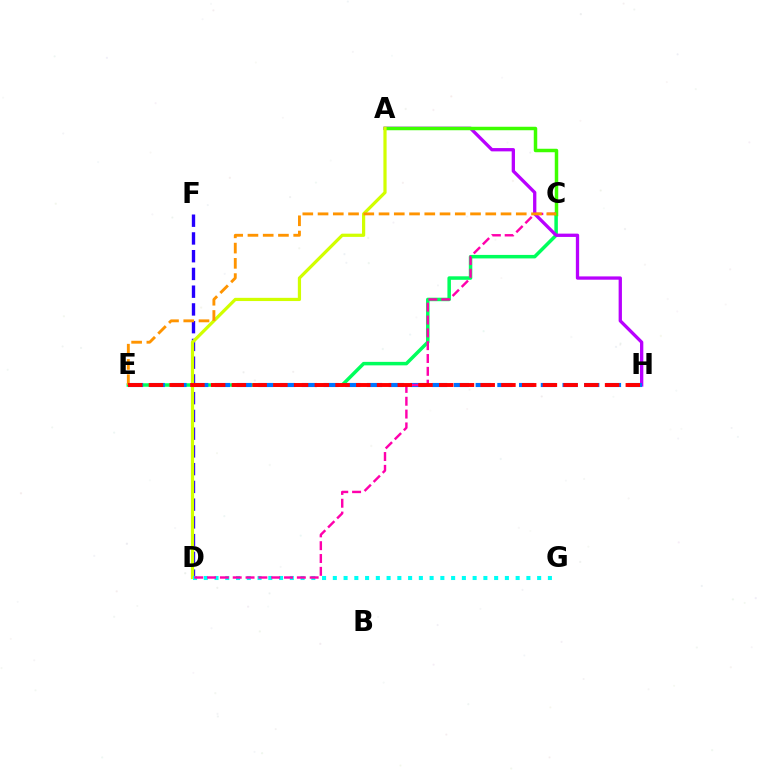{('C', 'E'): [{'color': '#00ff5c', 'line_style': 'solid', 'thickness': 2.52}, {'color': '#ff9400', 'line_style': 'dashed', 'thickness': 2.07}], ('A', 'H'): [{'color': '#b900ff', 'line_style': 'solid', 'thickness': 2.38}], ('D', 'F'): [{'color': '#2500ff', 'line_style': 'dashed', 'thickness': 2.41}], ('A', 'C'): [{'color': '#3dff00', 'line_style': 'solid', 'thickness': 2.5}], ('E', 'H'): [{'color': '#0074ff', 'line_style': 'dashed', 'thickness': 2.95}, {'color': '#ff0000', 'line_style': 'dashed', 'thickness': 2.82}], ('A', 'D'): [{'color': '#d1ff00', 'line_style': 'solid', 'thickness': 2.31}], ('D', 'G'): [{'color': '#00fff6', 'line_style': 'dotted', 'thickness': 2.92}], ('C', 'D'): [{'color': '#ff00ac', 'line_style': 'dashed', 'thickness': 1.74}]}